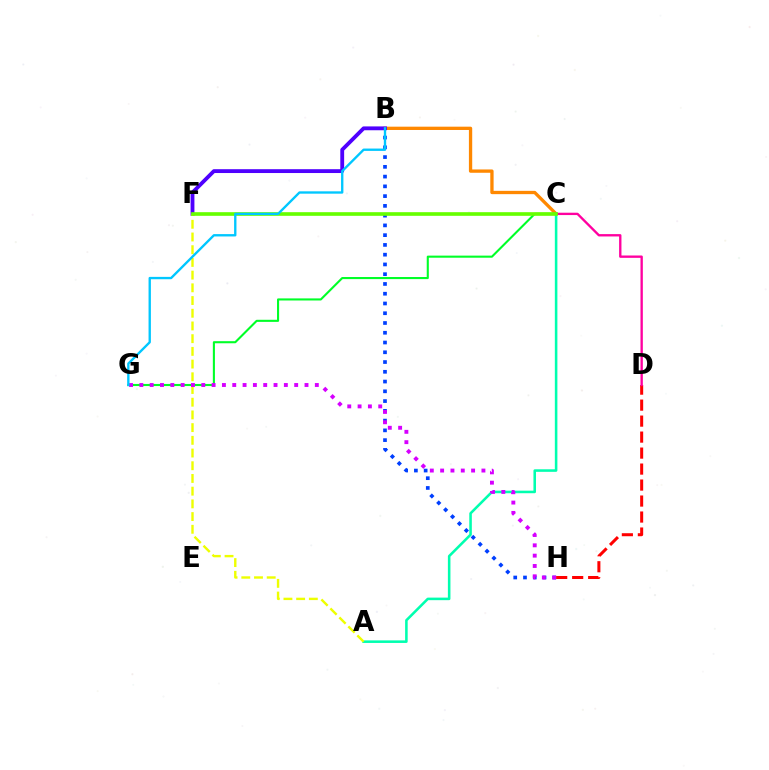{('B', 'C'): [{'color': '#ff8800', 'line_style': 'solid', 'thickness': 2.38}], ('C', 'G'): [{'color': '#00ff27', 'line_style': 'solid', 'thickness': 1.51}], ('B', 'H'): [{'color': '#003fff', 'line_style': 'dotted', 'thickness': 2.65}], ('B', 'F'): [{'color': '#4f00ff', 'line_style': 'solid', 'thickness': 2.76}], ('D', 'H'): [{'color': '#ff0000', 'line_style': 'dashed', 'thickness': 2.17}], ('A', 'C'): [{'color': '#00ffaf', 'line_style': 'solid', 'thickness': 1.84}], ('A', 'F'): [{'color': '#eeff00', 'line_style': 'dashed', 'thickness': 1.73}], ('G', 'H'): [{'color': '#d600ff', 'line_style': 'dotted', 'thickness': 2.8}], ('C', 'D'): [{'color': '#ff00a0', 'line_style': 'solid', 'thickness': 1.69}], ('C', 'F'): [{'color': '#66ff00', 'line_style': 'solid', 'thickness': 2.62}], ('B', 'G'): [{'color': '#00c7ff', 'line_style': 'solid', 'thickness': 1.69}]}